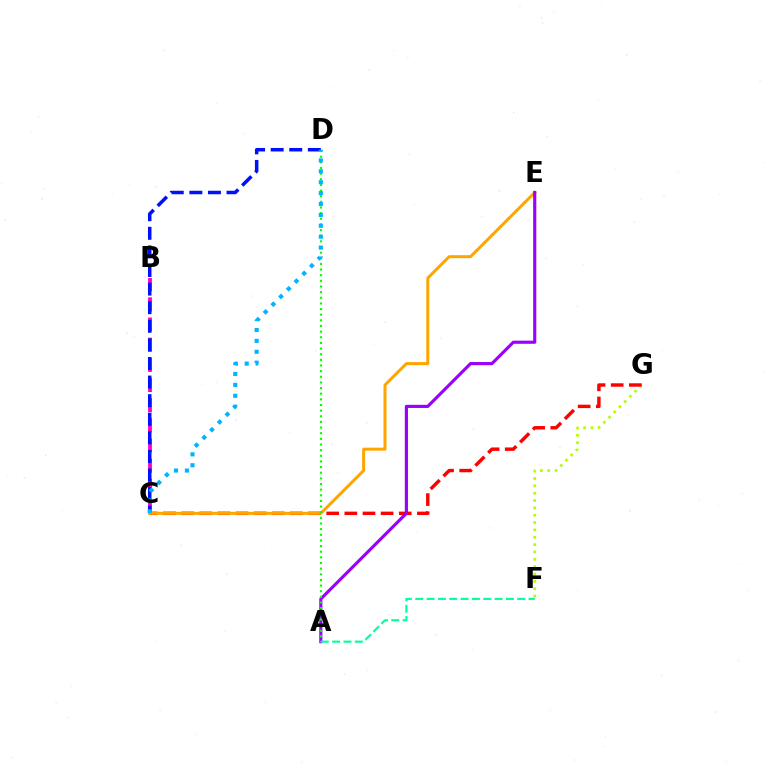{('B', 'C'): [{'color': '#ff00bd', 'line_style': 'dashed', 'thickness': 2.74}], ('F', 'G'): [{'color': '#b3ff00', 'line_style': 'dotted', 'thickness': 1.99}], ('C', 'G'): [{'color': '#ff0000', 'line_style': 'dashed', 'thickness': 2.46}], ('C', 'D'): [{'color': '#0010ff', 'line_style': 'dashed', 'thickness': 2.53}, {'color': '#00b5ff', 'line_style': 'dotted', 'thickness': 2.96}], ('C', 'E'): [{'color': '#ffa500', 'line_style': 'solid', 'thickness': 2.16}], ('A', 'E'): [{'color': '#9b00ff', 'line_style': 'solid', 'thickness': 2.27}], ('A', 'D'): [{'color': '#08ff00', 'line_style': 'dotted', 'thickness': 1.53}], ('A', 'F'): [{'color': '#00ff9d', 'line_style': 'dashed', 'thickness': 1.54}]}